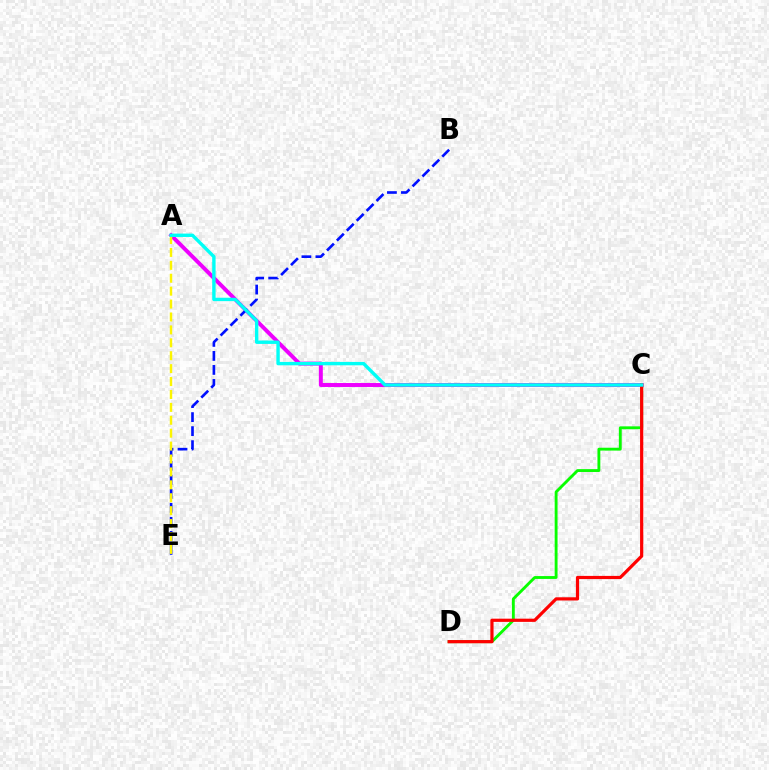{('A', 'C'): [{'color': '#ee00ff', 'line_style': 'solid', 'thickness': 2.85}, {'color': '#00fff6', 'line_style': 'solid', 'thickness': 2.44}], ('B', 'E'): [{'color': '#0010ff', 'line_style': 'dashed', 'thickness': 1.9}], ('A', 'E'): [{'color': '#fcf500', 'line_style': 'dashed', 'thickness': 1.75}], ('C', 'D'): [{'color': '#08ff00', 'line_style': 'solid', 'thickness': 2.06}, {'color': '#ff0000', 'line_style': 'solid', 'thickness': 2.31}]}